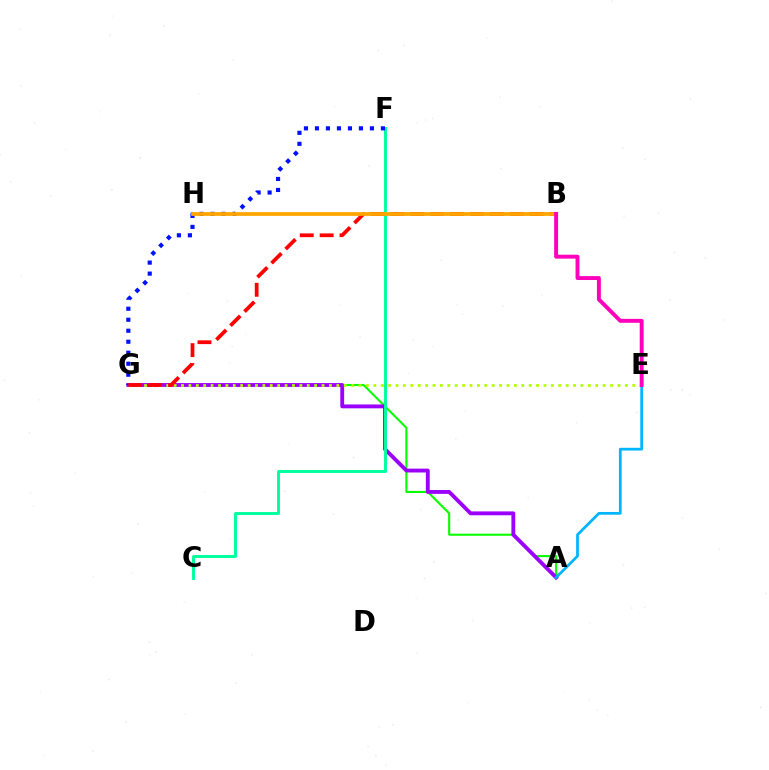{('A', 'G'): [{'color': '#08ff00', 'line_style': 'solid', 'thickness': 1.51}, {'color': '#9b00ff', 'line_style': 'solid', 'thickness': 2.78}], ('A', 'E'): [{'color': '#00b5ff', 'line_style': 'solid', 'thickness': 1.97}], ('E', 'G'): [{'color': '#b3ff00', 'line_style': 'dotted', 'thickness': 2.01}], ('C', 'F'): [{'color': '#00ff9d', 'line_style': 'solid', 'thickness': 2.1}], ('F', 'G'): [{'color': '#0010ff', 'line_style': 'dotted', 'thickness': 2.99}], ('B', 'G'): [{'color': '#ff0000', 'line_style': 'dashed', 'thickness': 2.7}], ('B', 'H'): [{'color': '#ffa500', 'line_style': 'solid', 'thickness': 2.69}], ('B', 'E'): [{'color': '#ff00bd', 'line_style': 'solid', 'thickness': 2.82}]}